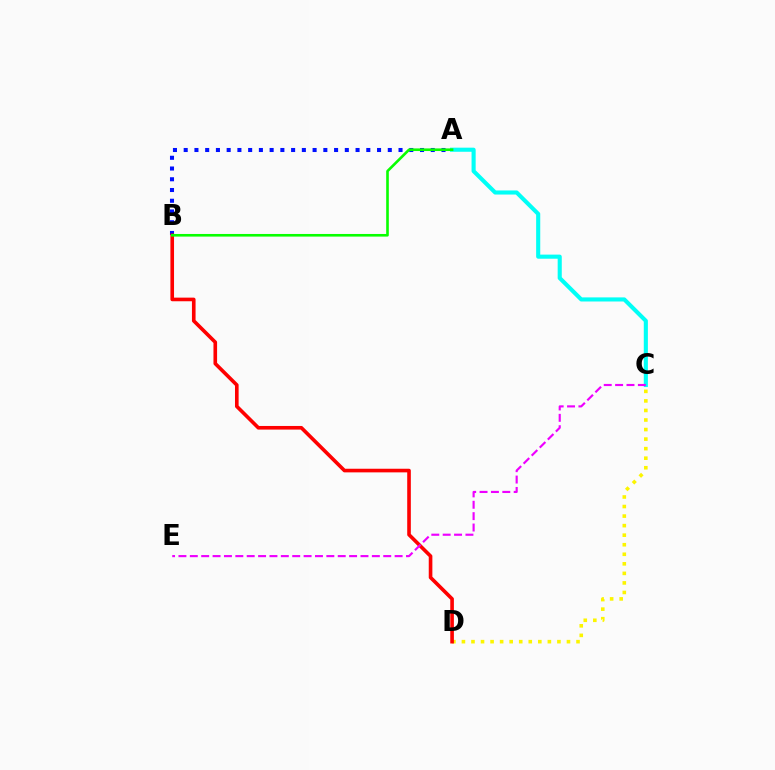{('A', 'C'): [{'color': '#00fff6', 'line_style': 'solid', 'thickness': 2.95}], ('A', 'B'): [{'color': '#0010ff', 'line_style': 'dotted', 'thickness': 2.92}, {'color': '#08ff00', 'line_style': 'solid', 'thickness': 1.89}], ('C', 'D'): [{'color': '#fcf500', 'line_style': 'dotted', 'thickness': 2.59}], ('B', 'D'): [{'color': '#ff0000', 'line_style': 'solid', 'thickness': 2.61}], ('C', 'E'): [{'color': '#ee00ff', 'line_style': 'dashed', 'thickness': 1.55}]}